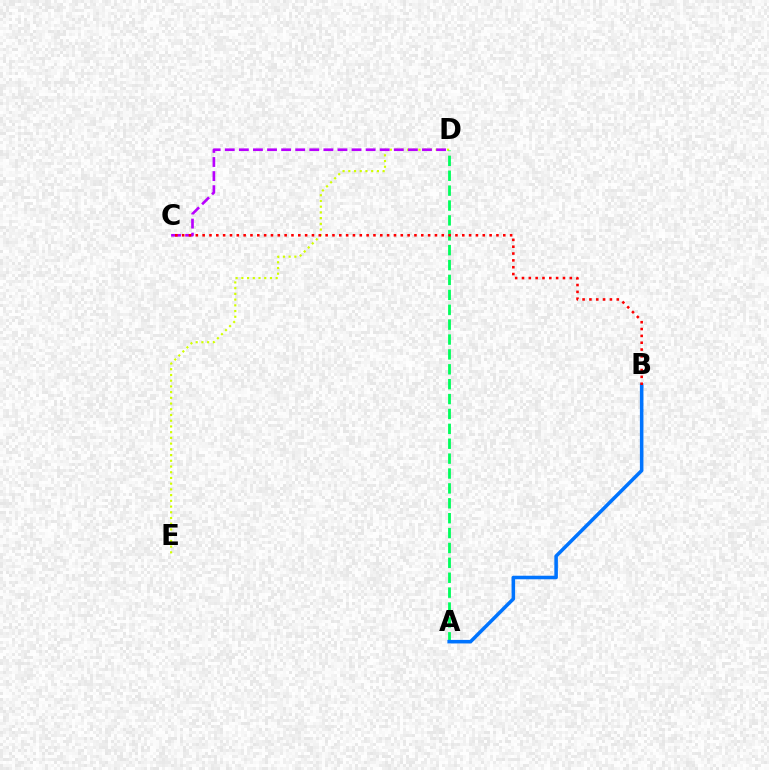{('D', 'E'): [{'color': '#d1ff00', 'line_style': 'dotted', 'thickness': 1.55}], ('A', 'D'): [{'color': '#00ff5c', 'line_style': 'dashed', 'thickness': 2.02}], ('A', 'B'): [{'color': '#0074ff', 'line_style': 'solid', 'thickness': 2.55}], ('C', 'D'): [{'color': '#b900ff', 'line_style': 'dashed', 'thickness': 1.91}], ('B', 'C'): [{'color': '#ff0000', 'line_style': 'dotted', 'thickness': 1.86}]}